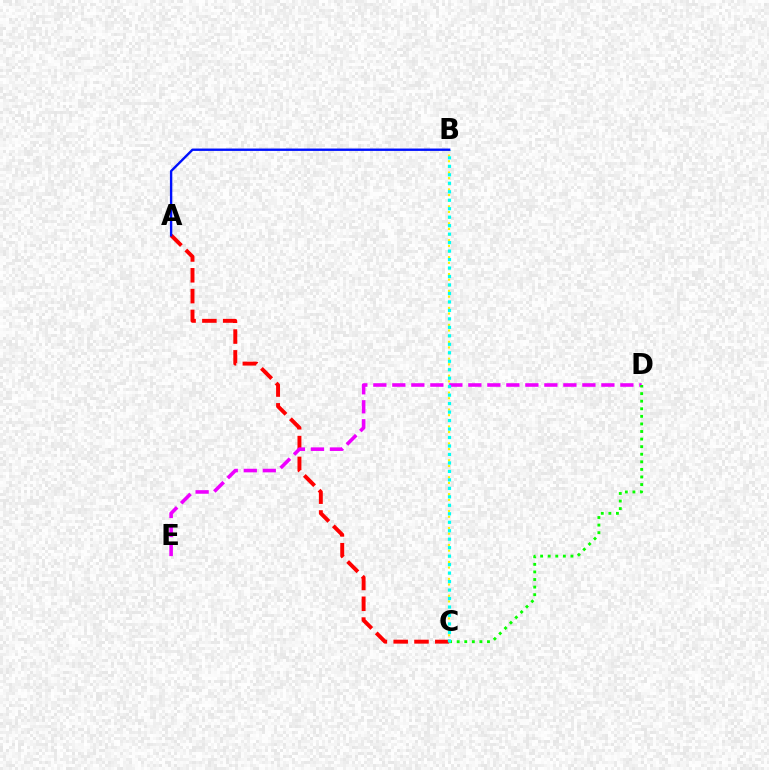{('A', 'C'): [{'color': '#ff0000', 'line_style': 'dashed', 'thickness': 2.83}], ('B', 'C'): [{'color': '#fcf500', 'line_style': 'dotted', 'thickness': 1.53}, {'color': '#00fff6', 'line_style': 'dotted', 'thickness': 2.3}], ('D', 'E'): [{'color': '#ee00ff', 'line_style': 'dashed', 'thickness': 2.58}], ('C', 'D'): [{'color': '#08ff00', 'line_style': 'dotted', 'thickness': 2.06}], ('A', 'B'): [{'color': '#0010ff', 'line_style': 'solid', 'thickness': 1.71}]}